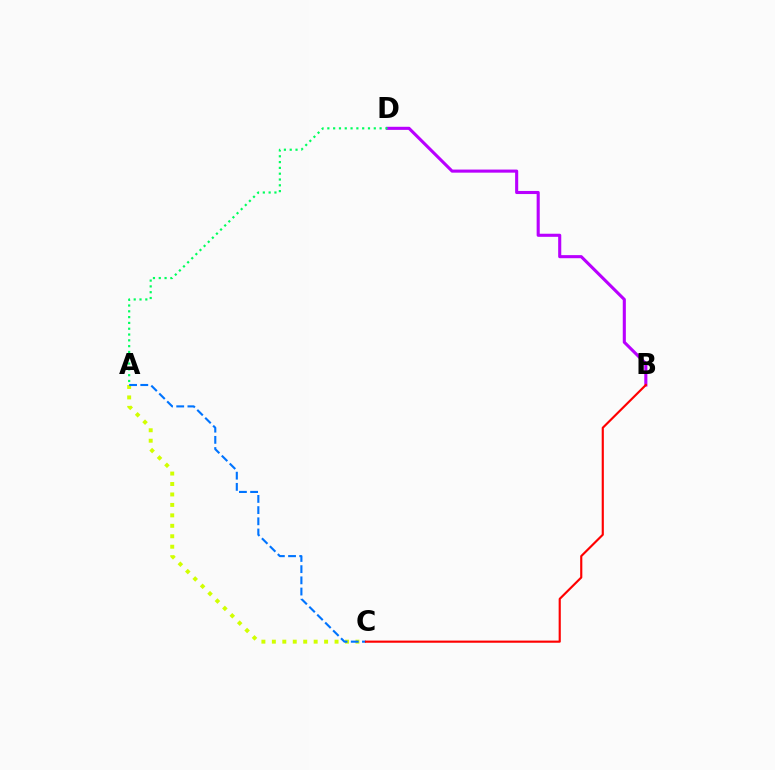{('A', 'C'): [{'color': '#d1ff00', 'line_style': 'dotted', 'thickness': 2.84}, {'color': '#0074ff', 'line_style': 'dashed', 'thickness': 1.52}], ('B', 'D'): [{'color': '#b900ff', 'line_style': 'solid', 'thickness': 2.22}], ('A', 'D'): [{'color': '#00ff5c', 'line_style': 'dotted', 'thickness': 1.58}], ('B', 'C'): [{'color': '#ff0000', 'line_style': 'solid', 'thickness': 1.55}]}